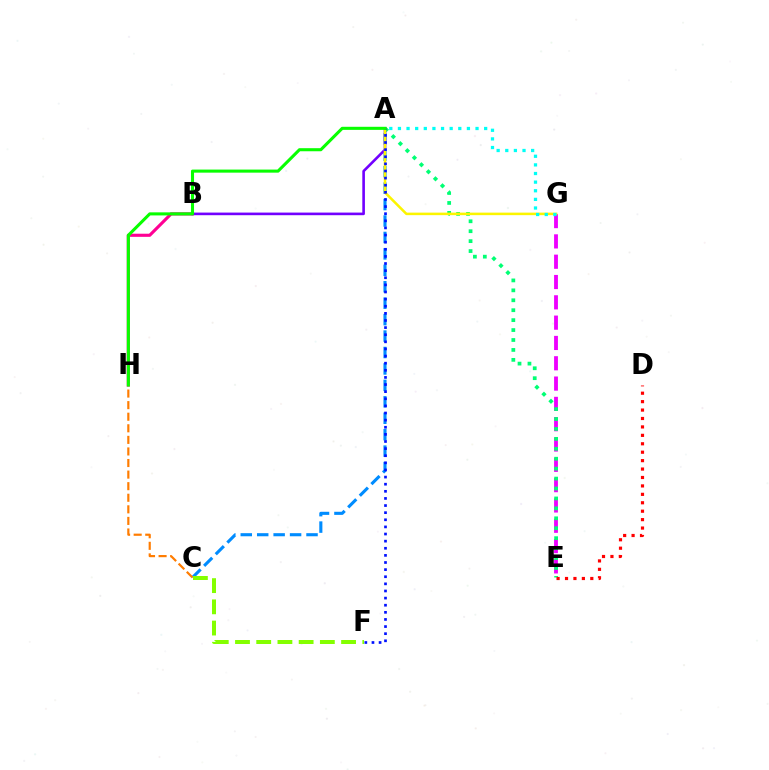{('A', 'C'): [{'color': '#008cff', 'line_style': 'dashed', 'thickness': 2.23}], ('E', 'G'): [{'color': '#ee00ff', 'line_style': 'dashed', 'thickness': 2.76}], ('A', 'E'): [{'color': '#00ff74', 'line_style': 'dotted', 'thickness': 2.7}], ('B', 'H'): [{'color': '#ff0094', 'line_style': 'solid', 'thickness': 2.25}], ('A', 'B'): [{'color': '#7200ff', 'line_style': 'solid', 'thickness': 1.89}], ('C', 'H'): [{'color': '#ff7c00', 'line_style': 'dashed', 'thickness': 1.57}], ('A', 'G'): [{'color': '#fcf500', 'line_style': 'solid', 'thickness': 1.82}, {'color': '#00fff6', 'line_style': 'dotted', 'thickness': 2.34}], ('C', 'F'): [{'color': '#84ff00', 'line_style': 'dashed', 'thickness': 2.88}], ('D', 'E'): [{'color': '#ff0000', 'line_style': 'dotted', 'thickness': 2.29}], ('A', 'F'): [{'color': '#0010ff', 'line_style': 'dotted', 'thickness': 1.93}], ('A', 'H'): [{'color': '#08ff00', 'line_style': 'solid', 'thickness': 2.21}]}